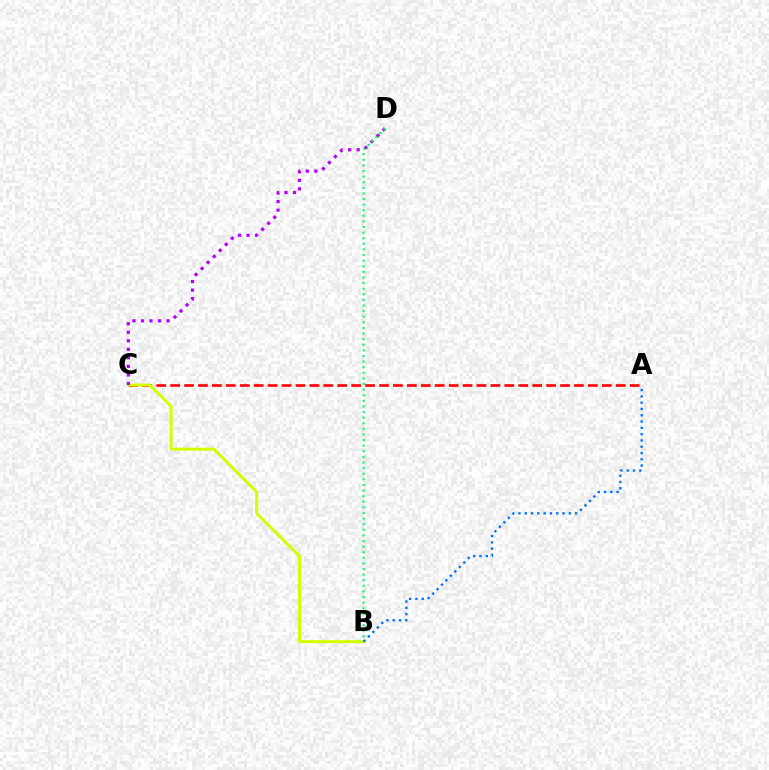{('A', 'C'): [{'color': '#ff0000', 'line_style': 'dashed', 'thickness': 1.89}], ('B', 'C'): [{'color': '#d1ff00', 'line_style': 'solid', 'thickness': 2.13}], ('C', 'D'): [{'color': '#b900ff', 'line_style': 'dotted', 'thickness': 2.32}], ('B', 'D'): [{'color': '#00ff5c', 'line_style': 'dotted', 'thickness': 1.52}], ('A', 'B'): [{'color': '#0074ff', 'line_style': 'dotted', 'thickness': 1.71}]}